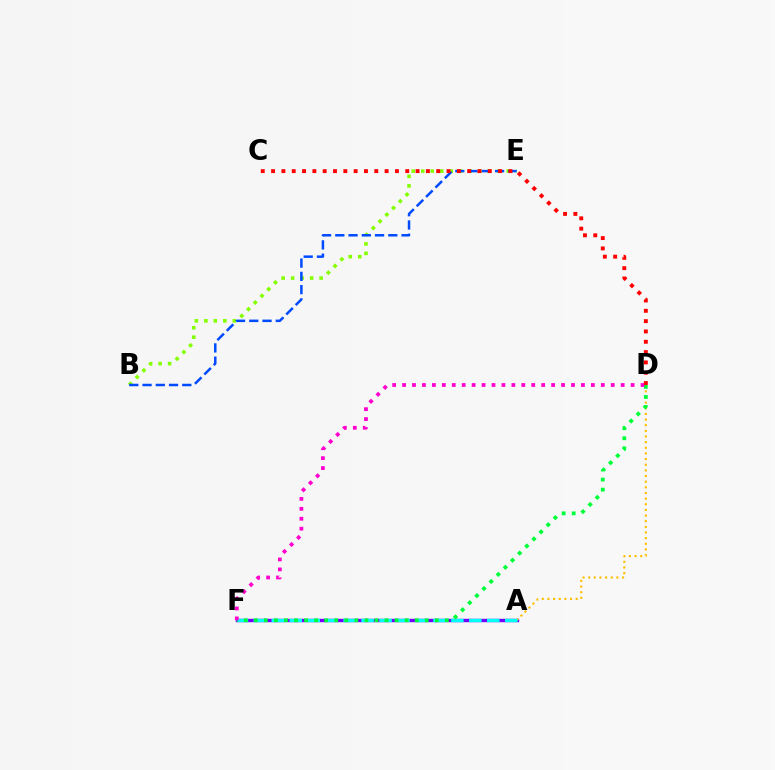{('A', 'F'): [{'color': '#7200ff', 'line_style': 'solid', 'thickness': 2.44}, {'color': '#00fff6', 'line_style': 'dashed', 'thickness': 2.44}], ('B', 'E'): [{'color': '#84ff00', 'line_style': 'dotted', 'thickness': 2.58}, {'color': '#004bff', 'line_style': 'dashed', 'thickness': 1.8}], ('A', 'D'): [{'color': '#ffbd00', 'line_style': 'dotted', 'thickness': 1.53}], ('D', 'F'): [{'color': '#00ff39', 'line_style': 'dotted', 'thickness': 2.73}, {'color': '#ff00cf', 'line_style': 'dotted', 'thickness': 2.7}], ('C', 'D'): [{'color': '#ff0000', 'line_style': 'dotted', 'thickness': 2.8}]}